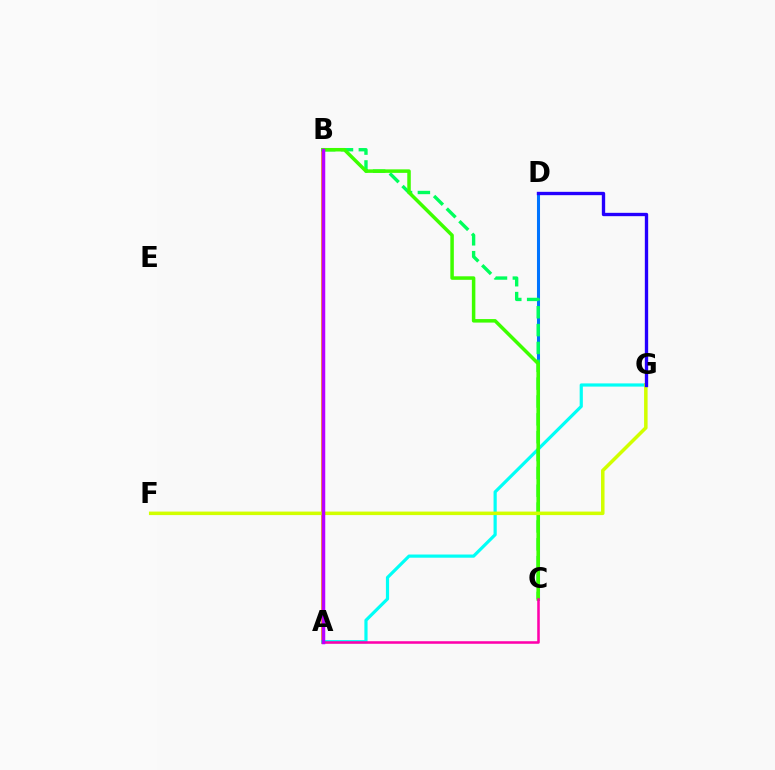{('C', 'D'): [{'color': '#ff0000', 'line_style': 'solid', 'thickness': 2.01}, {'color': '#0074ff', 'line_style': 'solid', 'thickness': 2.2}], ('A', 'B'): [{'color': '#ff9400', 'line_style': 'solid', 'thickness': 2.63}, {'color': '#b900ff', 'line_style': 'solid', 'thickness': 2.52}], ('A', 'G'): [{'color': '#00fff6', 'line_style': 'solid', 'thickness': 2.29}], ('B', 'C'): [{'color': '#00ff5c', 'line_style': 'dashed', 'thickness': 2.42}, {'color': '#3dff00', 'line_style': 'solid', 'thickness': 2.52}], ('A', 'C'): [{'color': '#ff00ac', 'line_style': 'solid', 'thickness': 1.84}], ('F', 'G'): [{'color': '#d1ff00', 'line_style': 'solid', 'thickness': 2.53}], ('D', 'G'): [{'color': '#2500ff', 'line_style': 'solid', 'thickness': 2.41}]}